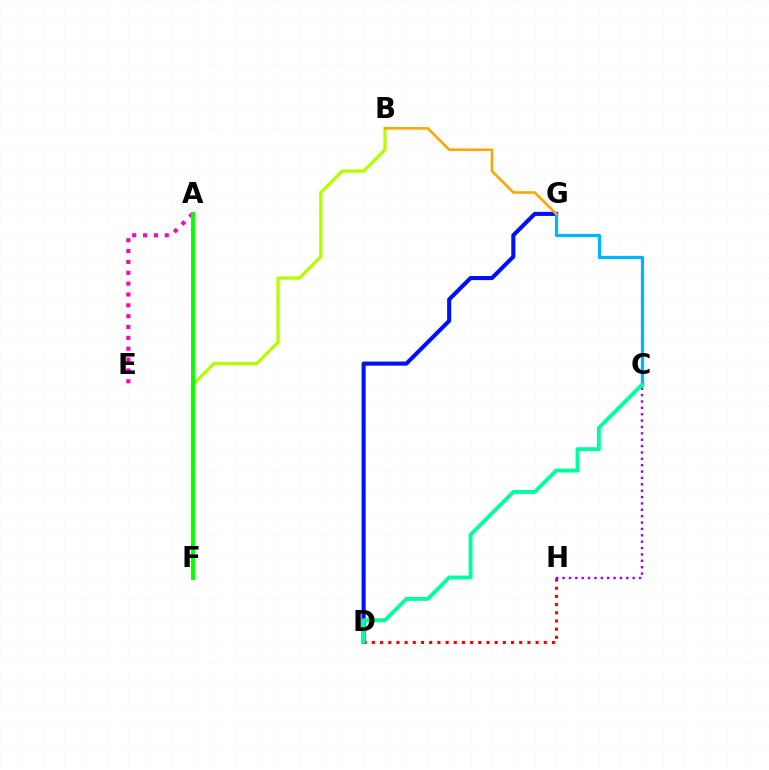{('D', 'G'): [{'color': '#0010ff', 'line_style': 'solid', 'thickness': 2.95}], ('A', 'E'): [{'color': '#ff00bd', 'line_style': 'dotted', 'thickness': 2.95}], ('D', 'H'): [{'color': '#ff0000', 'line_style': 'dotted', 'thickness': 2.22}], ('B', 'F'): [{'color': '#b3ff00', 'line_style': 'solid', 'thickness': 2.37}], ('C', 'G'): [{'color': '#00b5ff', 'line_style': 'solid', 'thickness': 2.35}], ('B', 'G'): [{'color': '#ffa500', 'line_style': 'solid', 'thickness': 1.87}], ('C', 'H'): [{'color': '#9b00ff', 'line_style': 'dotted', 'thickness': 1.73}], ('C', 'D'): [{'color': '#00ff9d', 'line_style': 'solid', 'thickness': 2.8}], ('A', 'F'): [{'color': '#08ff00', 'line_style': 'solid', 'thickness': 2.82}]}